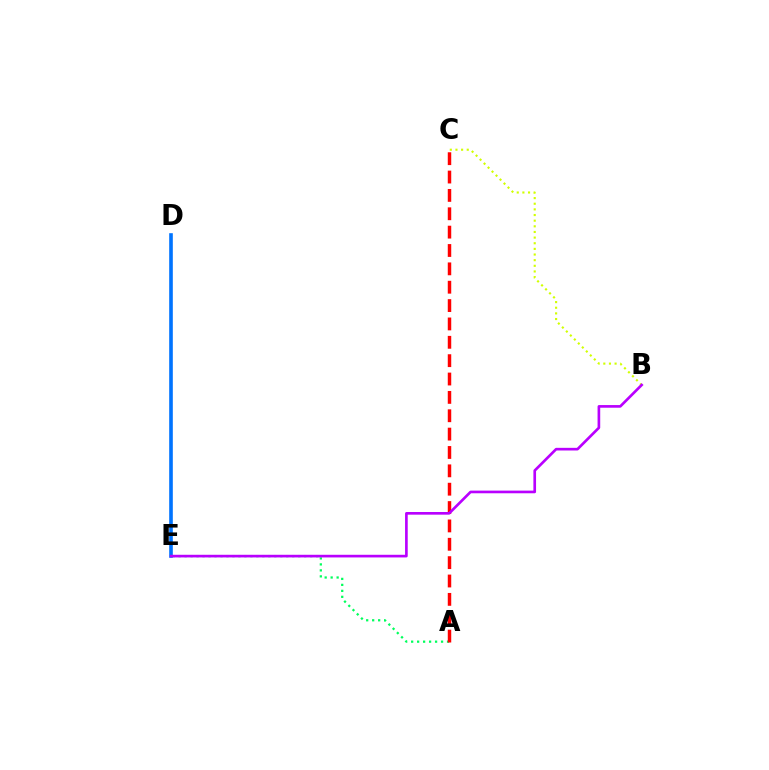{('D', 'E'): [{'color': '#0074ff', 'line_style': 'solid', 'thickness': 2.61}], ('B', 'C'): [{'color': '#d1ff00', 'line_style': 'dotted', 'thickness': 1.53}], ('A', 'E'): [{'color': '#00ff5c', 'line_style': 'dotted', 'thickness': 1.62}], ('A', 'C'): [{'color': '#ff0000', 'line_style': 'dashed', 'thickness': 2.49}], ('B', 'E'): [{'color': '#b900ff', 'line_style': 'solid', 'thickness': 1.92}]}